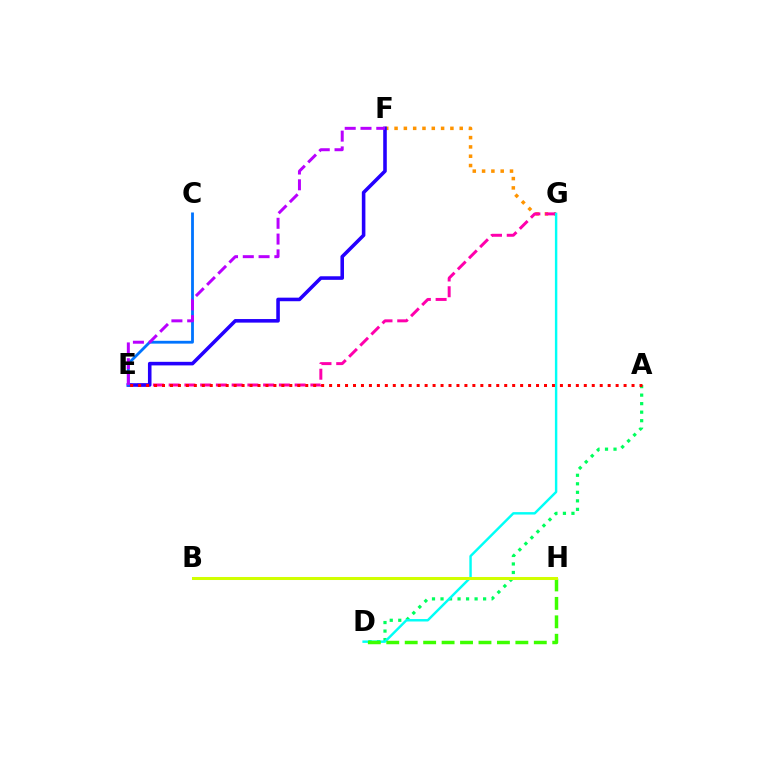{('F', 'G'): [{'color': '#ff9400', 'line_style': 'dotted', 'thickness': 2.53}], ('A', 'D'): [{'color': '#00ff5c', 'line_style': 'dotted', 'thickness': 2.31}], ('E', 'G'): [{'color': '#ff00ac', 'line_style': 'dashed', 'thickness': 2.14}], ('E', 'F'): [{'color': '#2500ff', 'line_style': 'solid', 'thickness': 2.57}, {'color': '#b900ff', 'line_style': 'dashed', 'thickness': 2.14}], ('D', 'G'): [{'color': '#00fff6', 'line_style': 'solid', 'thickness': 1.75}], ('C', 'E'): [{'color': '#0074ff', 'line_style': 'solid', 'thickness': 2.03}], ('D', 'H'): [{'color': '#3dff00', 'line_style': 'dashed', 'thickness': 2.51}], ('A', 'E'): [{'color': '#ff0000', 'line_style': 'dotted', 'thickness': 2.16}], ('B', 'H'): [{'color': '#d1ff00', 'line_style': 'solid', 'thickness': 2.18}]}